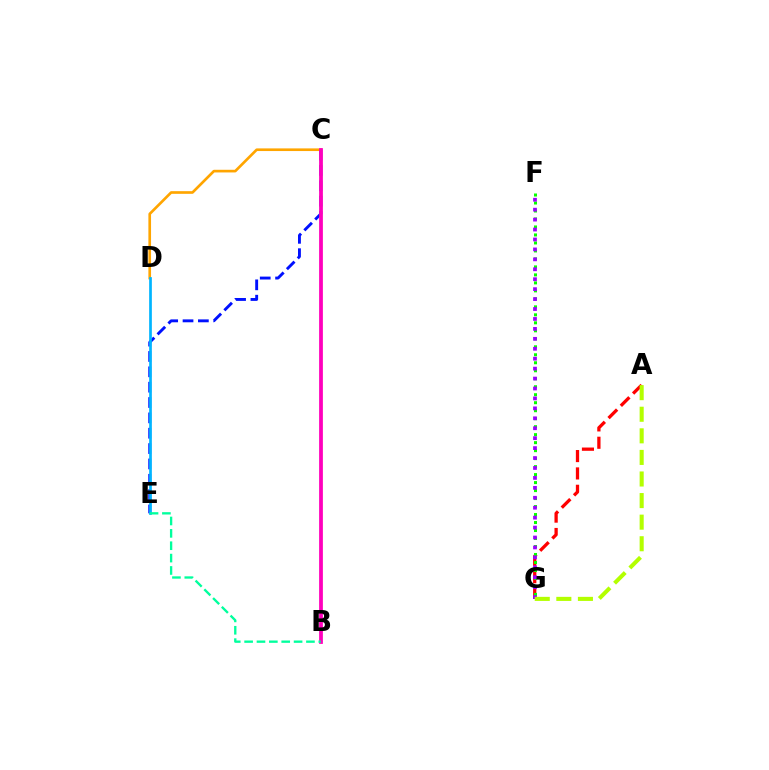{('A', 'G'): [{'color': '#ff0000', 'line_style': 'dashed', 'thickness': 2.36}, {'color': '#b3ff00', 'line_style': 'dashed', 'thickness': 2.93}], ('F', 'G'): [{'color': '#08ff00', 'line_style': 'dotted', 'thickness': 2.17}, {'color': '#9b00ff', 'line_style': 'dotted', 'thickness': 2.7}], ('C', 'D'): [{'color': '#ffa500', 'line_style': 'solid', 'thickness': 1.92}], ('C', 'E'): [{'color': '#0010ff', 'line_style': 'dashed', 'thickness': 2.09}], ('B', 'C'): [{'color': '#ff00bd', 'line_style': 'solid', 'thickness': 2.71}], ('D', 'E'): [{'color': '#00b5ff', 'line_style': 'solid', 'thickness': 1.95}], ('B', 'E'): [{'color': '#00ff9d', 'line_style': 'dashed', 'thickness': 1.68}]}